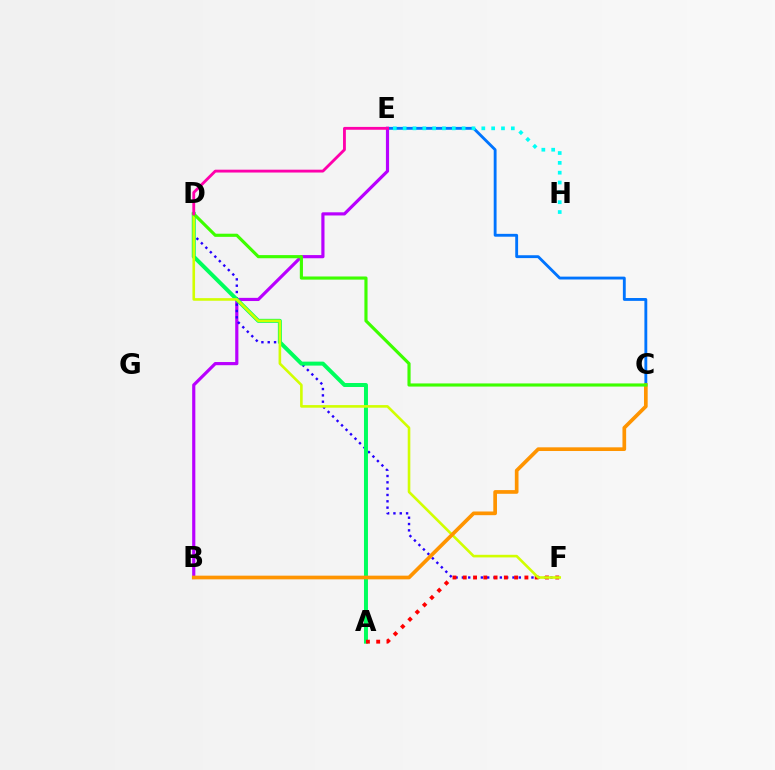{('C', 'E'): [{'color': '#0074ff', 'line_style': 'solid', 'thickness': 2.06}], ('B', 'E'): [{'color': '#b900ff', 'line_style': 'solid', 'thickness': 2.28}], ('E', 'H'): [{'color': '#00fff6', 'line_style': 'dotted', 'thickness': 2.67}], ('D', 'F'): [{'color': '#2500ff', 'line_style': 'dotted', 'thickness': 1.72}, {'color': '#d1ff00', 'line_style': 'solid', 'thickness': 1.88}], ('A', 'D'): [{'color': '#00ff5c', 'line_style': 'solid', 'thickness': 2.86}], ('A', 'F'): [{'color': '#ff0000', 'line_style': 'dotted', 'thickness': 2.79}], ('B', 'C'): [{'color': '#ff9400', 'line_style': 'solid', 'thickness': 2.65}], ('C', 'D'): [{'color': '#3dff00', 'line_style': 'solid', 'thickness': 2.26}], ('D', 'E'): [{'color': '#ff00ac', 'line_style': 'solid', 'thickness': 2.04}]}